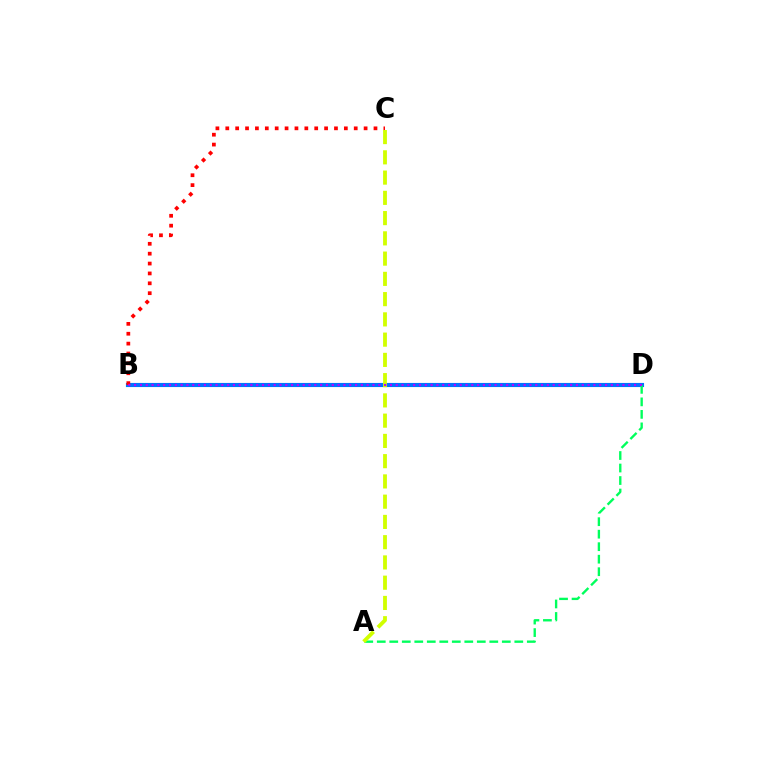{('B', 'D'): [{'color': '#0074ff', 'line_style': 'solid', 'thickness': 2.97}, {'color': '#b900ff', 'line_style': 'dotted', 'thickness': 1.58}], ('B', 'C'): [{'color': '#ff0000', 'line_style': 'dotted', 'thickness': 2.68}], ('A', 'D'): [{'color': '#00ff5c', 'line_style': 'dashed', 'thickness': 1.7}], ('A', 'C'): [{'color': '#d1ff00', 'line_style': 'dashed', 'thickness': 2.75}]}